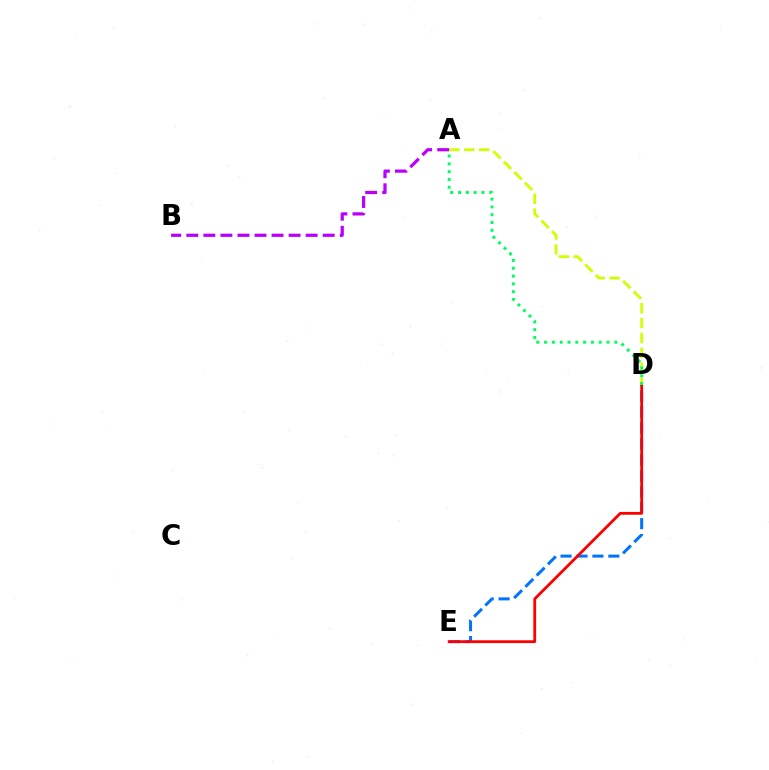{('A', 'B'): [{'color': '#b900ff', 'line_style': 'dashed', 'thickness': 2.32}], ('D', 'E'): [{'color': '#0074ff', 'line_style': 'dashed', 'thickness': 2.16}, {'color': '#ff0000', 'line_style': 'solid', 'thickness': 2.02}], ('A', 'D'): [{'color': '#d1ff00', 'line_style': 'dashed', 'thickness': 2.02}, {'color': '#00ff5c', 'line_style': 'dotted', 'thickness': 2.12}]}